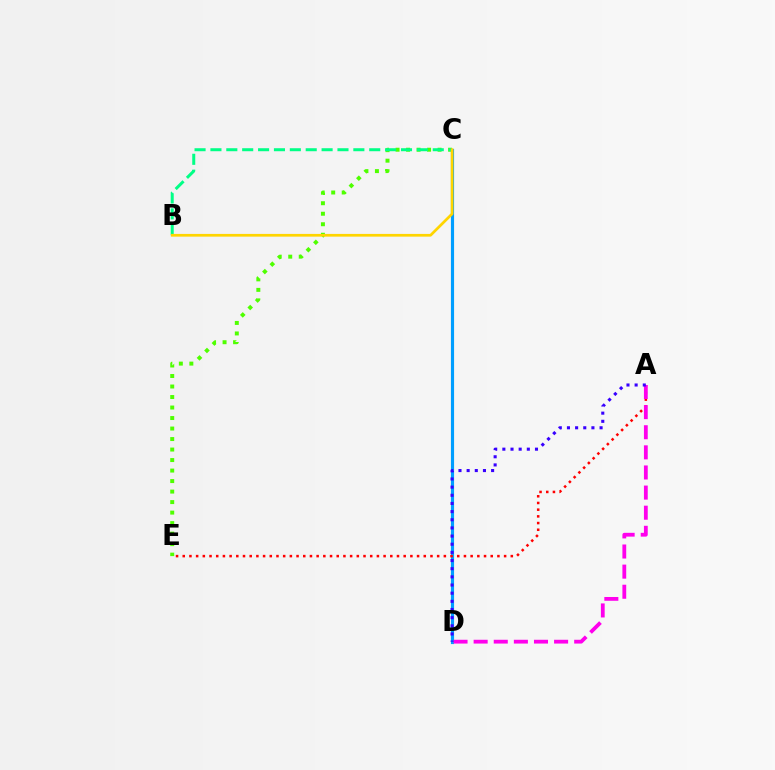{('C', 'E'): [{'color': '#4fff00', 'line_style': 'dotted', 'thickness': 2.85}], ('B', 'C'): [{'color': '#00ff86', 'line_style': 'dashed', 'thickness': 2.16}, {'color': '#ffd500', 'line_style': 'solid', 'thickness': 1.96}], ('C', 'D'): [{'color': '#009eff', 'line_style': 'solid', 'thickness': 2.26}], ('A', 'E'): [{'color': '#ff0000', 'line_style': 'dotted', 'thickness': 1.82}], ('A', 'D'): [{'color': '#ff00ed', 'line_style': 'dashed', 'thickness': 2.73}, {'color': '#3700ff', 'line_style': 'dotted', 'thickness': 2.22}]}